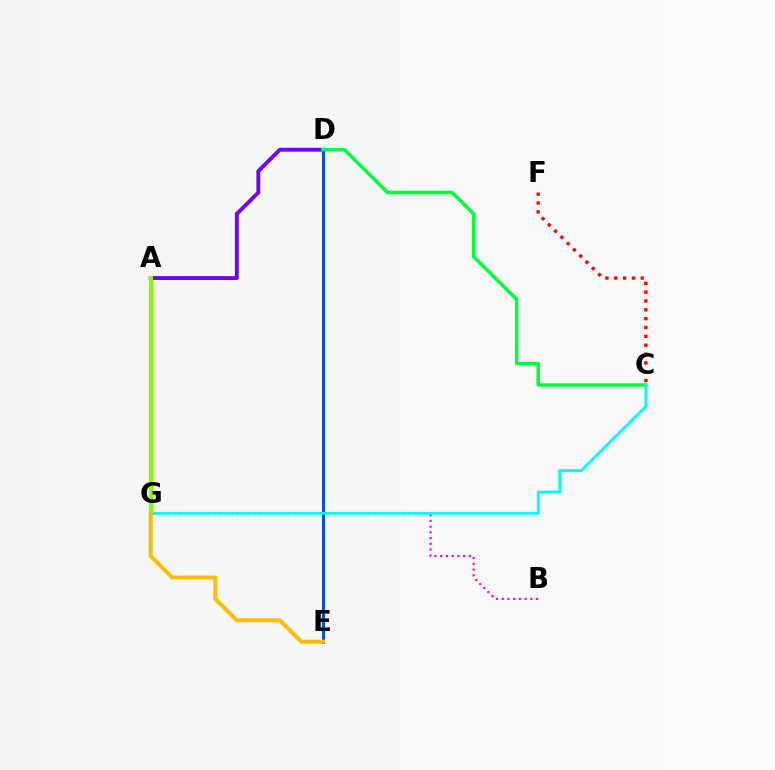{('A', 'D'): [{'color': '#7200ff', 'line_style': 'solid', 'thickness': 2.79}], ('A', 'G'): [{'color': '#84ff00', 'line_style': 'solid', 'thickness': 2.96}], ('D', 'E'): [{'color': '#004bff', 'line_style': 'solid', 'thickness': 2.12}], ('C', 'D'): [{'color': '#00ff39', 'line_style': 'solid', 'thickness': 2.5}], ('B', 'G'): [{'color': '#ff00cf', 'line_style': 'dotted', 'thickness': 1.56}], ('C', 'G'): [{'color': '#00fff6', 'line_style': 'solid', 'thickness': 2.03}], ('E', 'G'): [{'color': '#ffbd00', 'line_style': 'solid', 'thickness': 2.84}], ('C', 'F'): [{'color': '#ff0000', 'line_style': 'dotted', 'thickness': 2.4}]}